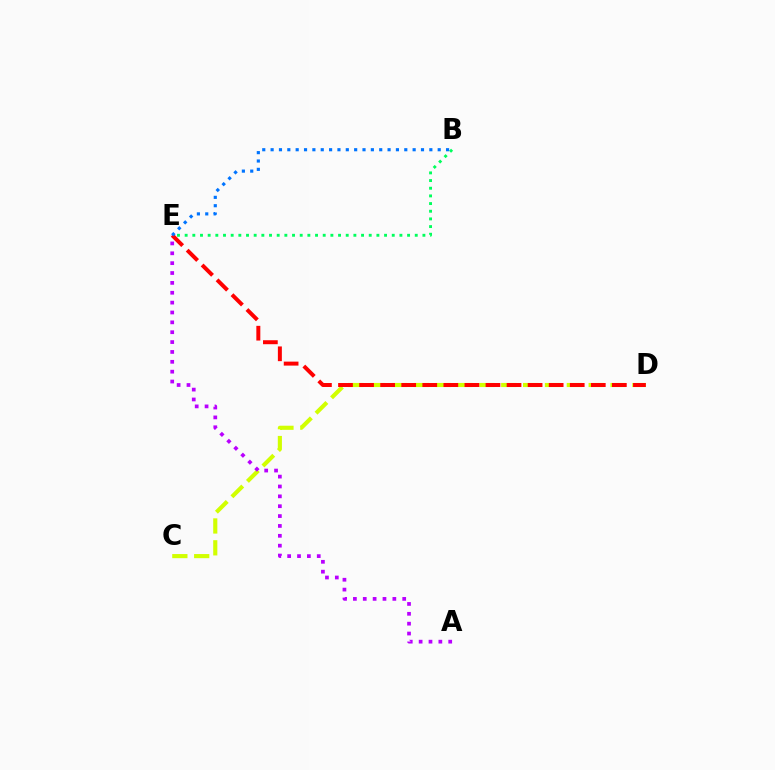{('C', 'D'): [{'color': '#d1ff00', 'line_style': 'dashed', 'thickness': 2.97}], ('B', 'E'): [{'color': '#00ff5c', 'line_style': 'dotted', 'thickness': 2.08}, {'color': '#0074ff', 'line_style': 'dotted', 'thickness': 2.27}], ('A', 'E'): [{'color': '#b900ff', 'line_style': 'dotted', 'thickness': 2.68}], ('D', 'E'): [{'color': '#ff0000', 'line_style': 'dashed', 'thickness': 2.86}]}